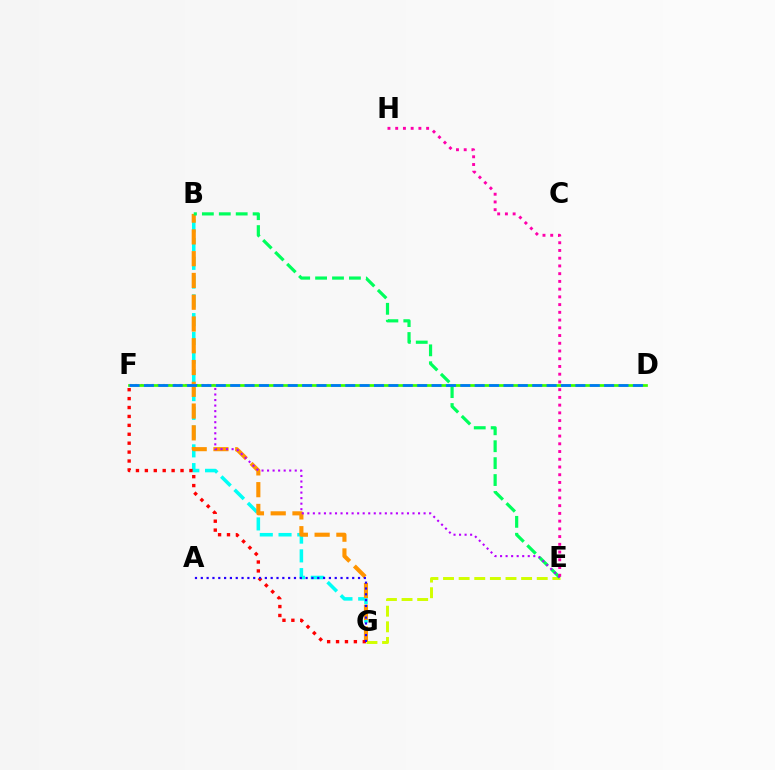{('B', 'G'): [{'color': '#00fff6', 'line_style': 'dashed', 'thickness': 2.55}, {'color': '#ff9400', 'line_style': 'dashed', 'thickness': 2.96}], ('E', 'G'): [{'color': '#d1ff00', 'line_style': 'dashed', 'thickness': 2.12}], ('B', 'E'): [{'color': '#00ff5c', 'line_style': 'dashed', 'thickness': 2.3}], ('F', 'G'): [{'color': '#ff0000', 'line_style': 'dotted', 'thickness': 2.42}], ('E', 'H'): [{'color': '#ff00ac', 'line_style': 'dotted', 'thickness': 2.1}], ('E', 'F'): [{'color': '#b900ff', 'line_style': 'dotted', 'thickness': 1.5}], ('D', 'F'): [{'color': '#3dff00', 'line_style': 'solid', 'thickness': 1.96}, {'color': '#0074ff', 'line_style': 'dashed', 'thickness': 1.95}], ('A', 'G'): [{'color': '#2500ff', 'line_style': 'dotted', 'thickness': 1.58}]}